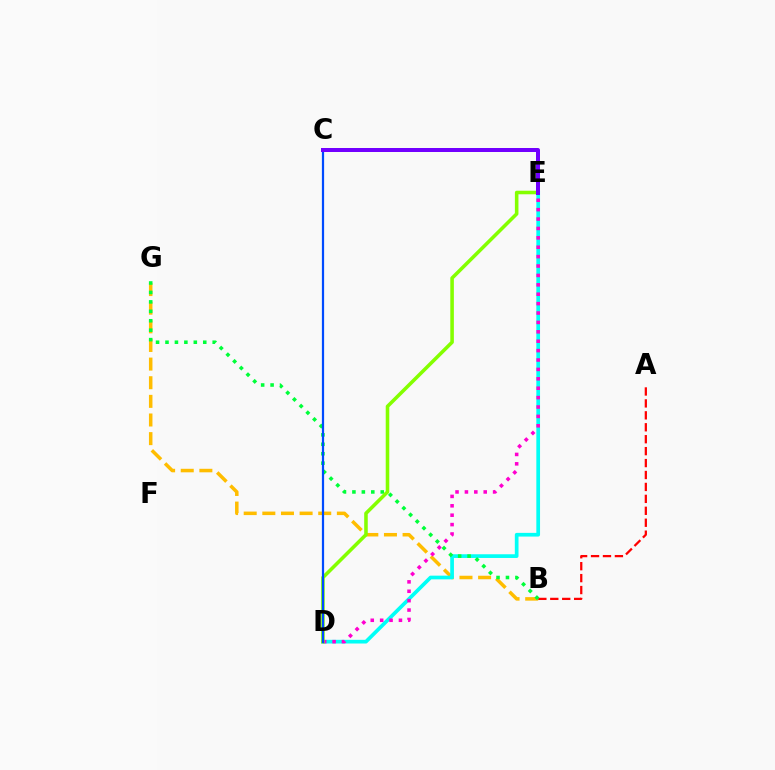{('B', 'G'): [{'color': '#ffbd00', 'line_style': 'dashed', 'thickness': 2.53}, {'color': '#00ff39', 'line_style': 'dotted', 'thickness': 2.57}], ('A', 'B'): [{'color': '#ff0000', 'line_style': 'dashed', 'thickness': 1.62}], ('D', 'E'): [{'color': '#00fff6', 'line_style': 'solid', 'thickness': 2.66}, {'color': '#ff00cf', 'line_style': 'dotted', 'thickness': 2.55}, {'color': '#84ff00', 'line_style': 'solid', 'thickness': 2.56}], ('C', 'D'): [{'color': '#004bff', 'line_style': 'solid', 'thickness': 1.6}], ('C', 'E'): [{'color': '#7200ff', 'line_style': 'solid', 'thickness': 2.88}]}